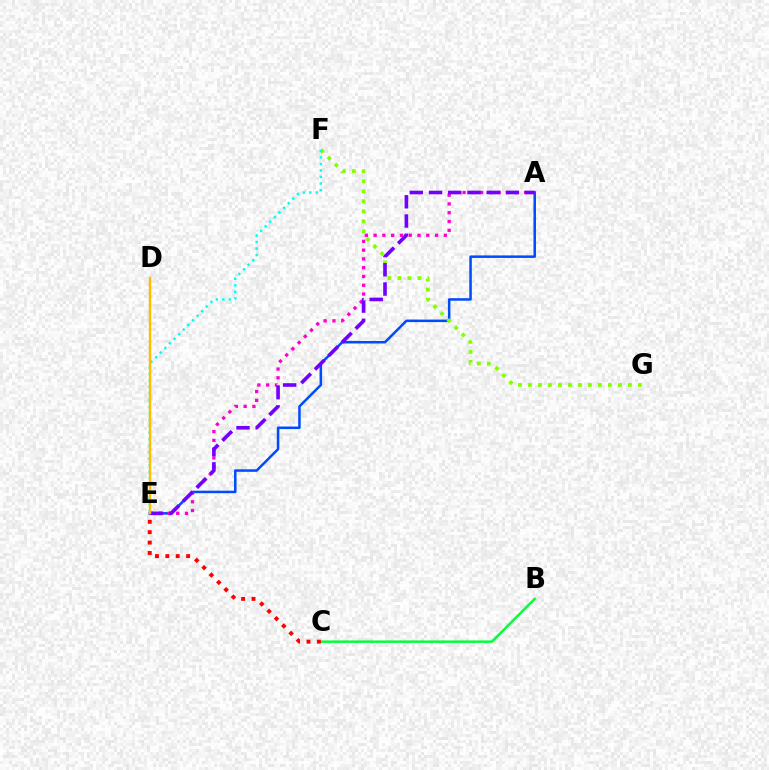{('B', 'C'): [{'color': '#00ff39', 'line_style': 'solid', 'thickness': 1.77}], ('C', 'E'): [{'color': '#ff0000', 'line_style': 'dotted', 'thickness': 2.82}], ('A', 'E'): [{'color': '#004bff', 'line_style': 'solid', 'thickness': 1.81}, {'color': '#ff00cf', 'line_style': 'dotted', 'thickness': 2.39}, {'color': '#7200ff', 'line_style': 'dashed', 'thickness': 2.61}], ('F', 'G'): [{'color': '#84ff00', 'line_style': 'dotted', 'thickness': 2.72}], ('E', 'F'): [{'color': '#00fff6', 'line_style': 'dotted', 'thickness': 1.77}], ('D', 'E'): [{'color': '#ffbd00', 'line_style': 'solid', 'thickness': 1.74}]}